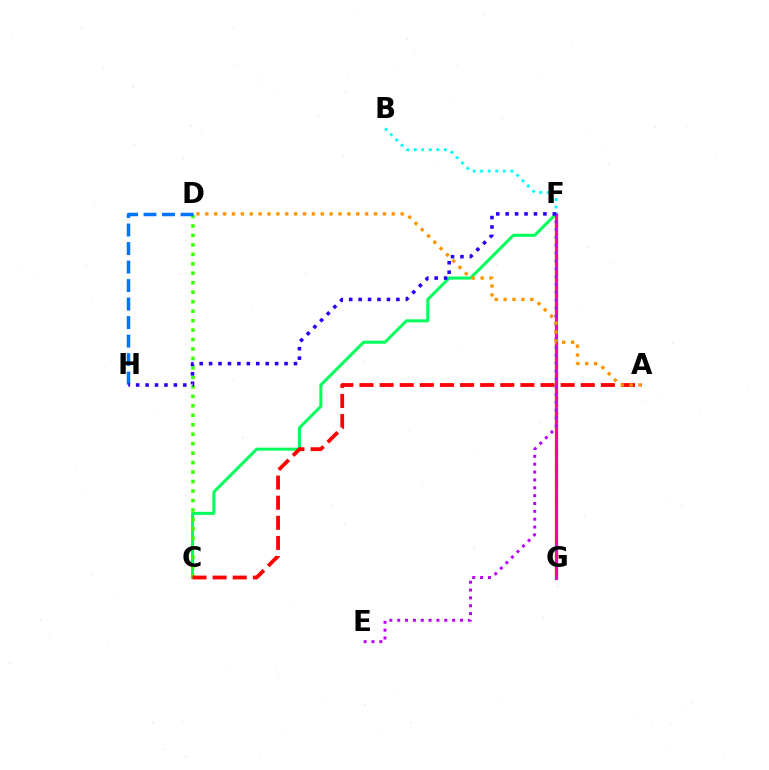{('F', 'G'): [{'color': '#d1ff00', 'line_style': 'dashed', 'thickness': 2.37}, {'color': '#ff00ac', 'line_style': 'solid', 'thickness': 2.3}], ('C', 'F'): [{'color': '#00ff5c', 'line_style': 'solid', 'thickness': 2.17}], ('C', 'D'): [{'color': '#3dff00', 'line_style': 'dotted', 'thickness': 2.57}], ('A', 'C'): [{'color': '#ff0000', 'line_style': 'dashed', 'thickness': 2.73}], ('E', 'F'): [{'color': '#b900ff', 'line_style': 'dotted', 'thickness': 2.13}], ('B', 'F'): [{'color': '#00fff6', 'line_style': 'dotted', 'thickness': 2.05}], ('A', 'D'): [{'color': '#ff9400', 'line_style': 'dotted', 'thickness': 2.41}], ('D', 'H'): [{'color': '#0074ff', 'line_style': 'dashed', 'thickness': 2.51}], ('F', 'H'): [{'color': '#2500ff', 'line_style': 'dotted', 'thickness': 2.56}]}